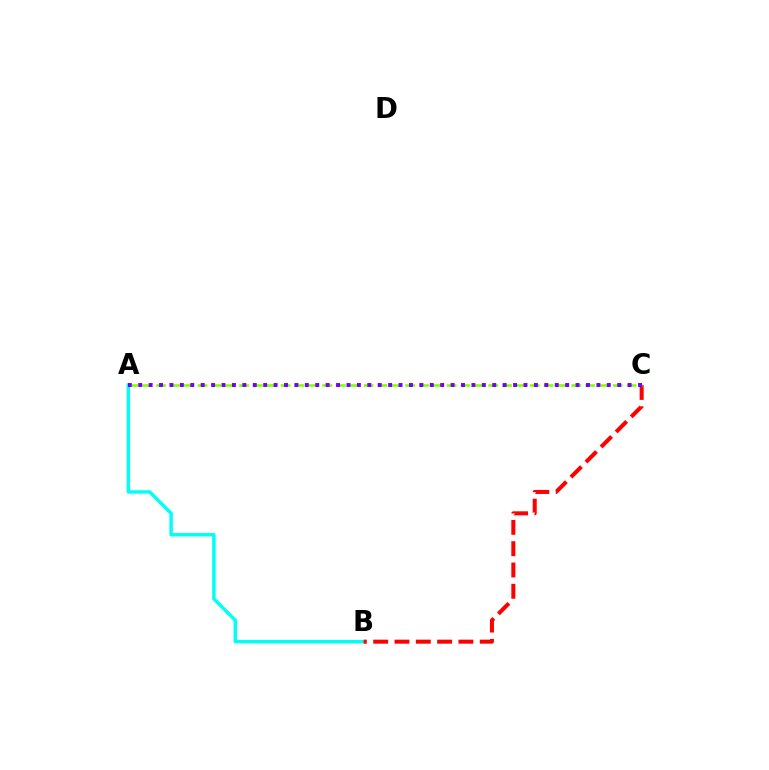{('A', 'B'): [{'color': '#00fff6', 'line_style': 'solid', 'thickness': 2.48}], ('B', 'C'): [{'color': '#ff0000', 'line_style': 'dashed', 'thickness': 2.9}], ('A', 'C'): [{'color': '#84ff00', 'line_style': 'dashed', 'thickness': 1.88}, {'color': '#7200ff', 'line_style': 'dotted', 'thickness': 2.83}]}